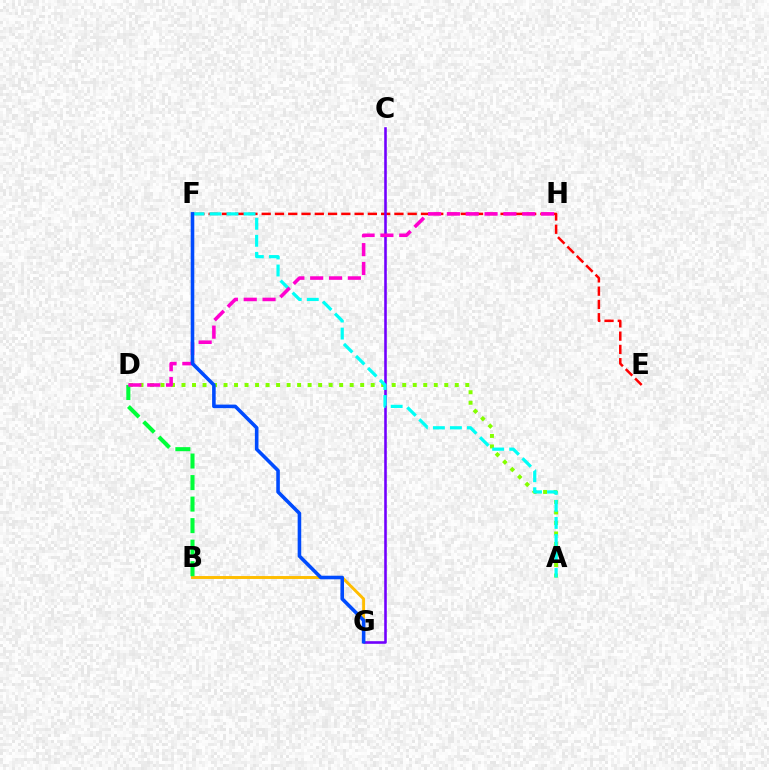{('B', 'G'): [{'color': '#ffbd00', 'line_style': 'solid', 'thickness': 2.1}], ('A', 'D'): [{'color': '#84ff00', 'line_style': 'dotted', 'thickness': 2.86}], ('B', 'D'): [{'color': '#00ff39', 'line_style': 'dashed', 'thickness': 2.92}], ('E', 'F'): [{'color': '#ff0000', 'line_style': 'dashed', 'thickness': 1.8}], ('C', 'G'): [{'color': '#7200ff', 'line_style': 'solid', 'thickness': 1.86}], ('A', 'F'): [{'color': '#00fff6', 'line_style': 'dashed', 'thickness': 2.31}], ('D', 'H'): [{'color': '#ff00cf', 'line_style': 'dashed', 'thickness': 2.56}], ('F', 'G'): [{'color': '#004bff', 'line_style': 'solid', 'thickness': 2.57}]}